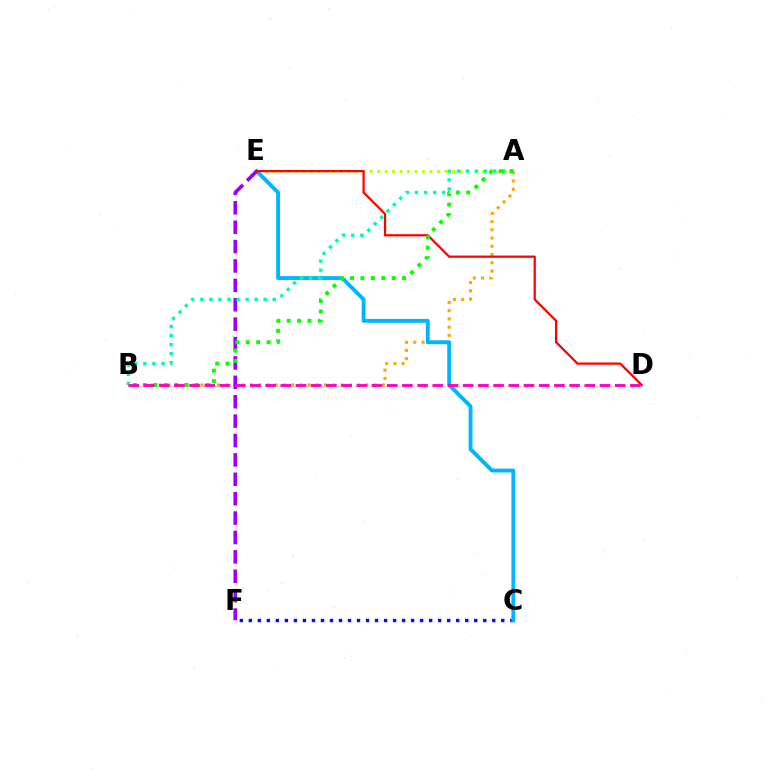{('A', 'E'): [{'color': '#b3ff00', 'line_style': 'dotted', 'thickness': 2.03}], ('C', 'F'): [{'color': '#0010ff', 'line_style': 'dotted', 'thickness': 2.45}], ('A', 'B'): [{'color': '#ffa500', 'line_style': 'dotted', 'thickness': 2.24}, {'color': '#00ff9d', 'line_style': 'dotted', 'thickness': 2.46}, {'color': '#08ff00', 'line_style': 'dotted', 'thickness': 2.82}], ('C', 'E'): [{'color': '#00b5ff', 'line_style': 'solid', 'thickness': 2.77}], ('E', 'F'): [{'color': '#9b00ff', 'line_style': 'dashed', 'thickness': 2.63}], ('D', 'E'): [{'color': '#ff0000', 'line_style': 'solid', 'thickness': 1.61}], ('B', 'D'): [{'color': '#ff00bd', 'line_style': 'dashed', 'thickness': 2.06}]}